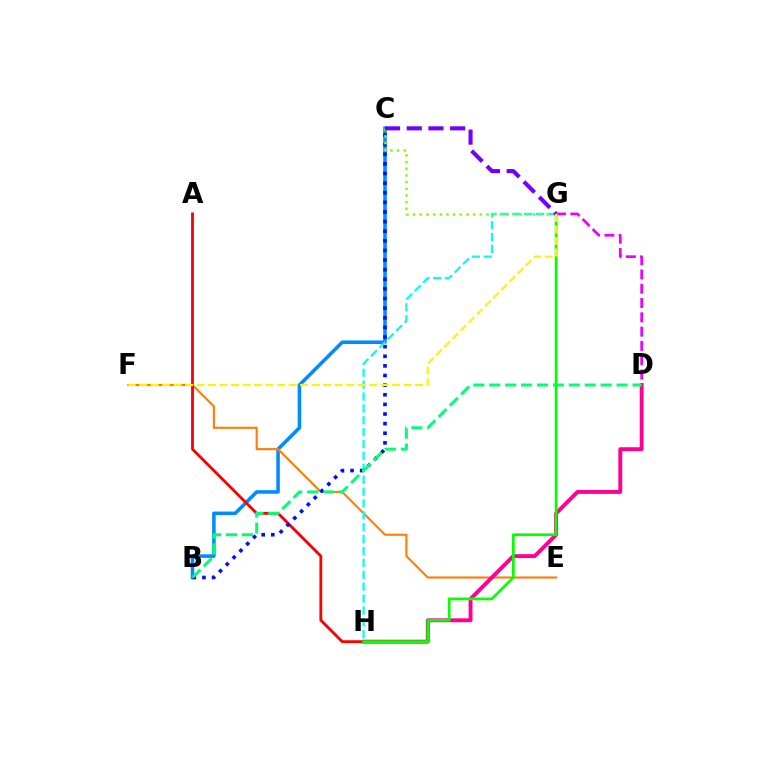{('B', 'C'): [{'color': '#008cff', 'line_style': 'solid', 'thickness': 2.56}, {'color': '#0010ff', 'line_style': 'dotted', 'thickness': 2.61}], ('E', 'F'): [{'color': '#ff7c00', 'line_style': 'solid', 'thickness': 1.51}], ('A', 'H'): [{'color': '#ff0000', 'line_style': 'solid', 'thickness': 2.04}], ('D', 'G'): [{'color': '#ee00ff', 'line_style': 'dashed', 'thickness': 1.94}], ('D', 'H'): [{'color': '#ff0094', 'line_style': 'solid', 'thickness': 2.82}], ('G', 'H'): [{'color': '#00fff6', 'line_style': 'dashed', 'thickness': 1.61}, {'color': '#08ff00', 'line_style': 'solid', 'thickness': 1.97}], ('C', 'G'): [{'color': '#84ff00', 'line_style': 'dotted', 'thickness': 1.81}, {'color': '#7200ff', 'line_style': 'dashed', 'thickness': 2.95}], ('B', 'D'): [{'color': '#00ff74', 'line_style': 'dashed', 'thickness': 2.16}], ('F', 'G'): [{'color': '#fcf500', 'line_style': 'dashed', 'thickness': 1.56}]}